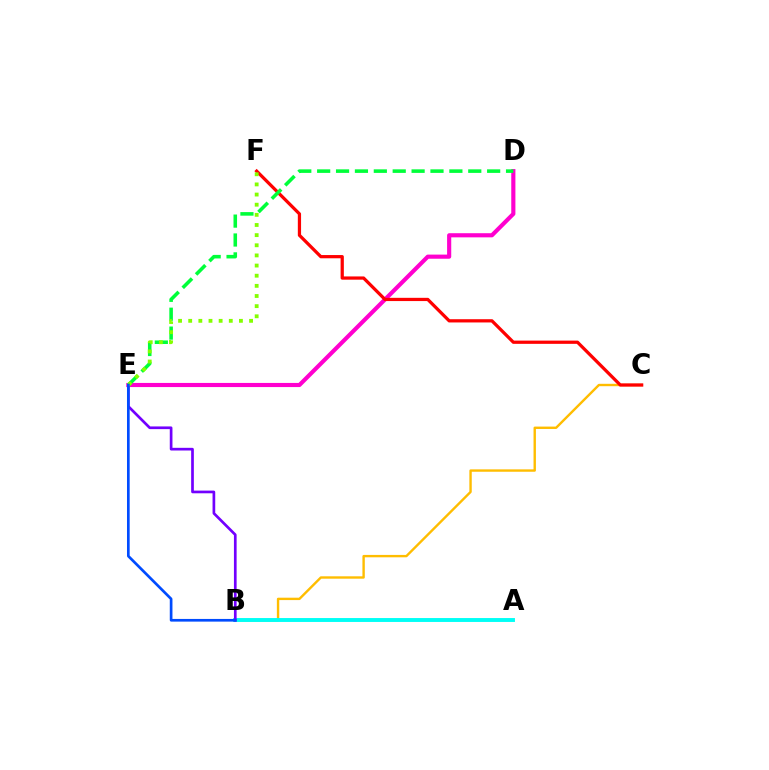{('D', 'E'): [{'color': '#ff00cf', 'line_style': 'solid', 'thickness': 2.98}, {'color': '#00ff39', 'line_style': 'dashed', 'thickness': 2.57}], ('B', 'C'): [{'color': '#ffbd00', 'line_style': 'solid', 'thickness': 1.72}], ('C', 'F'): [{'color': '#ff0000', 'line_style': 'solid', 'thickness': 2.33}], ('A', 'B'): [{'color': '#00fff6', 'line_style': 'solid', 'thickness': 2.81}], ('B', 'E'): [{'color': '#7200ff', 'line_style': 'solid', 'thickness': 1.93}, {'color': '#004bff', 'line_style': 'solid', 'thickness': 1.93}], ('E', 'F'): [{'color': '#84ff00', 'line_style': 'dotted', 'thickness': 2.76}]}